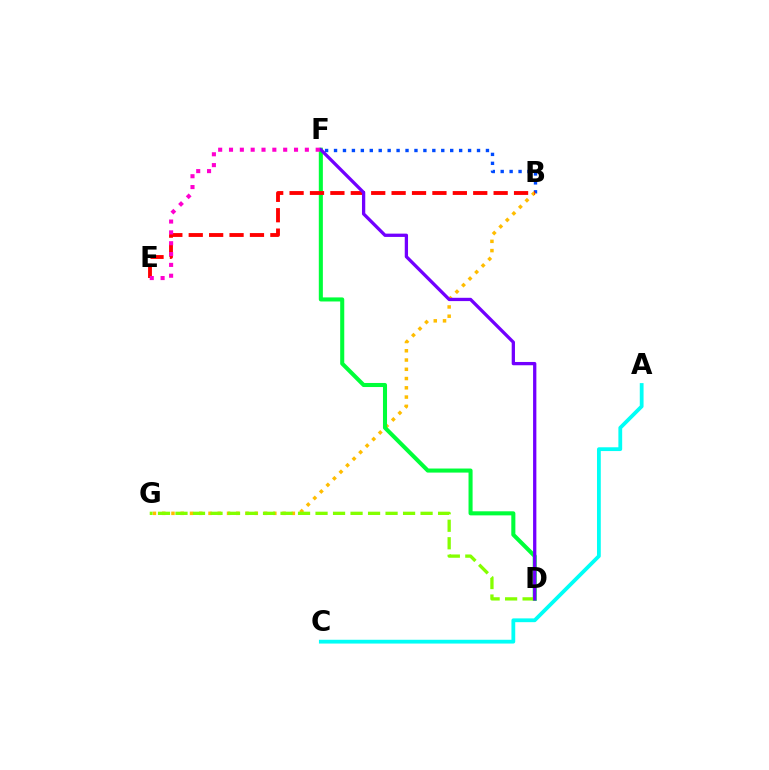{('B', 'F'): [{'color': '#004bff', 'line_style': 'dotted', 'thickness': 2.43}], ('B', 'G'): [{'color': '#ffbd00', 'line_style': 'dotted', 'thickness': 2.52}], ('A', 'C'): [{'color': '#00fff6', 'line_style': 'solid', 'thickness': 2.73}], ('D', 'F'): [{'color': '#00ff39', 'line_style': 'solid', 'thickness': 2.93}, {'color': '#7200ff', 'line_style': 'solid', 'thickness': 2.37}], ('D', 'G'): [{'color': '#84ff00', 'line_style': 'dashed', 'thickness': 2.38}], ('B', 'E'): [{'color': '#ff0000', 'line_style': 'dashed', 'thickness': 2.77}], ('E', 'F'): [{'color': '#ff00cf', 'line_style': 'dotted', 'thickness': 2.94}]}